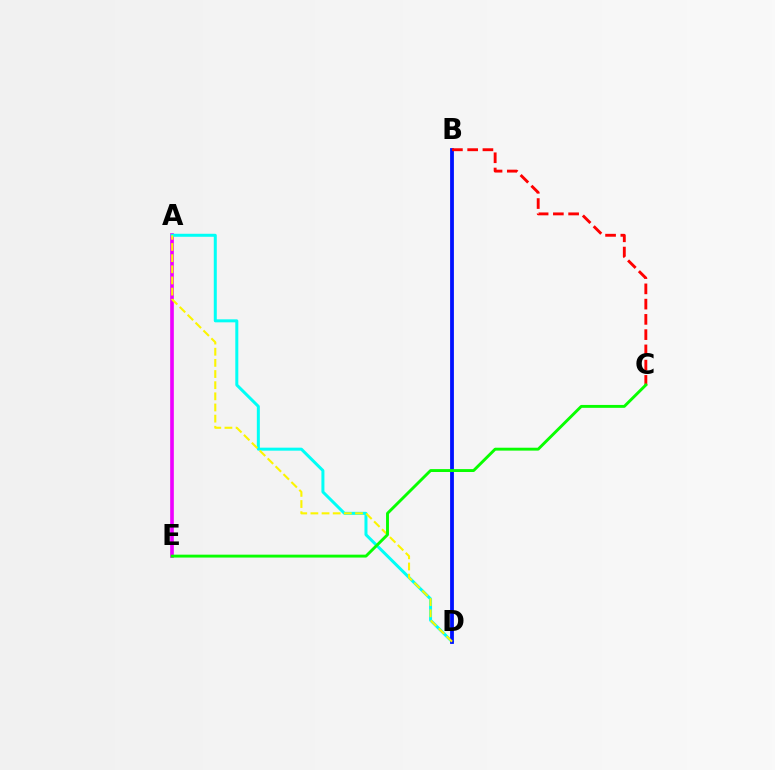{('A', 'E'): [{'color': '#ee00ff', 'line_style': 'solid', 'thickness': 2.63}], ('A', 'D'): [{'color': '#00fff6', 'line_style': 'solid', 'thickness': 2.16}, {'color': '#fcf500', 'line_style': 'dashed', 'thickness': 1.51}], ('B', 'D'): [{'color': '#0010ff', 'line_style': 'solid', 'thickness': 2.74}], ('B', 'C'): [{'color': '#ff0000', 'line_style': 'dashed', 'thickness': 2.07}], ('C', 'E'): [{'color': '#08ff00', 'line_style': 'solid', 'thickness': 2.09}]}